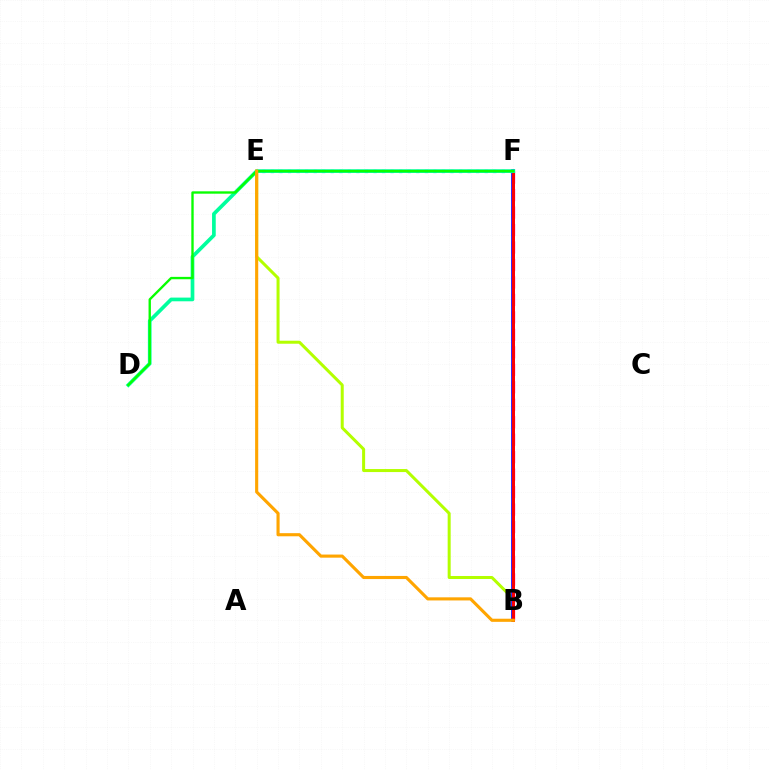{('B', 'F'): [{'color': '#ff00bd', 'line_style': 'dashed', 'thickness': 2.37}, {'color': '#9b00ff', 'line_style': 'solid', 'thickness': 1.72}, {'color': '#0010ff', 'line_style': 'solid', 'thickness': 2.59}, {'color': '#ff0000', 'line_style': 'solid', 'thickness': 2.12}], ('B', 'E'): [{'color': '#b3ff00', 'line_style': 'solid', 'thickness': 2.17}, {'color': '#ffa500', 'line_style': 'solid', 'thickness': 2.24}], ('E', 'F'): [{'color': '#00b5ff', 'line_style': 'dotted', 'thickness': 2.32}], ('D', 'F'): [{'color': '#00ff9d', 'line_style': 'solid', 'thickness': 2.66}, {'color': '#08ff00', 'line_style': 'solid', 'thickness': 1.7}]}